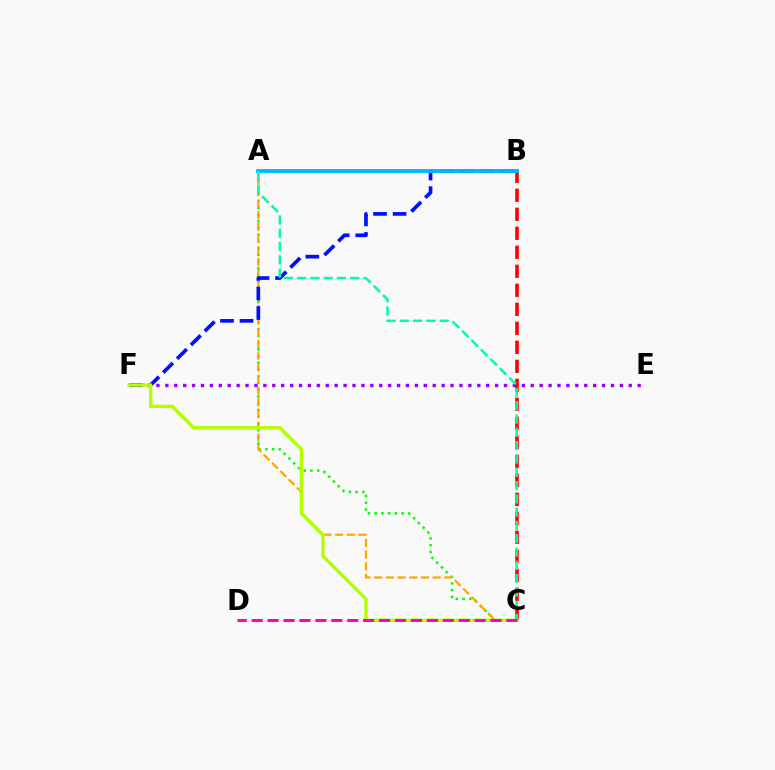{('A', 'C'): [{'color': '#08ff00', 'line_style': 'dotted', 'thickness': 1.83}, {'color': '#ffa500', 'line_style': 'dashed', 'thickness': 1.59}, {'color': '#00ff9d', 'line_style': 'dashed', 'thickness': 1.81}], ('B', 'C'): [{'color': '#ff0000', 'line_style': 'dashed', 'thickness': 2.58}], ('B', 'F'): [{'color': '#0010ff', 'line_style': 'dashed', 'thickness': 2.66}], ('E', 'F'): [{'color': '#9b00ff', 'line_style': 'dotted', 'thickness': 2.42}], ('C', 'F'): [{'color': '#b3ff00', 'line_style': 'solid', 'thickness': 2.44}], ('A', 'B'): [{'color': '#00b5ff', 'line_style': 'solid', 'thickness': 2.75}], ('C', 'D'): [{'color': '#ff00bd', 'line_style': 'dashed', 'thickness': 2.16}]}